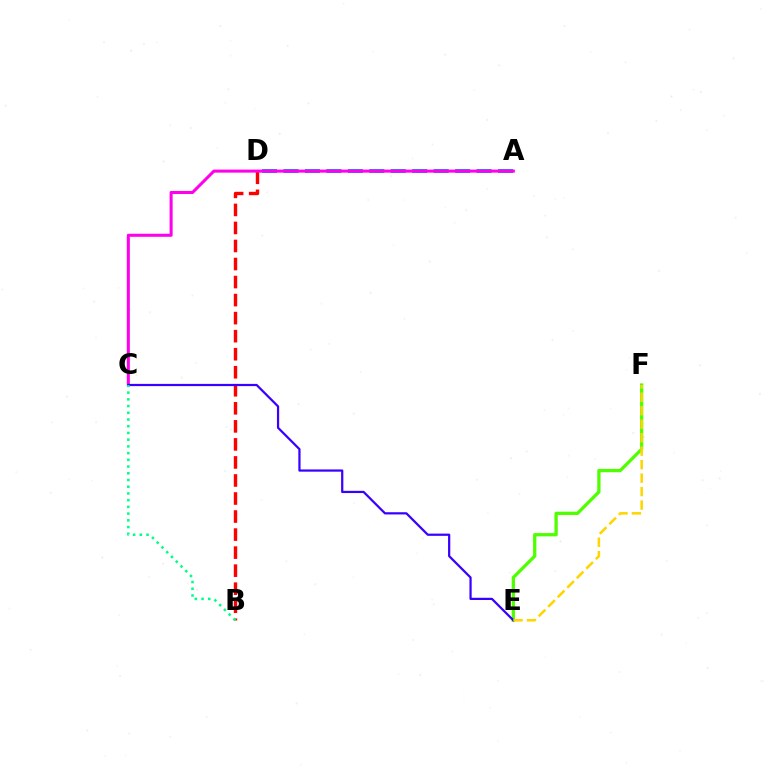{('A', 'D'): [{'color': '#009eff', 'line_style': 'dashed', 'thickness': 2.91}], ('B', 'D'): [{'color': '#ff0000', 'line_style': 'dashed', 'thickness': 2.45}], ('A', 'C'): [{'color': '#ff00ed', 'line_style': 'solid', 'thickness': 2.19}], ('E', 'F'): [{'color': '#4fff00', 'line_style': 'solid', 'thickness': 2.37}, {'color': '#ffd500', 'line_style': 'dashed', 'thickness': 1.83}], ('C', 'E'): [{'color': '#3700ff', 'line_style': 'solid', 'thickness': 1.6}], ('B', 'C'): [{'color': '#00ff86', 'line_style': 'dotted', 'thickness': 1.83}]}